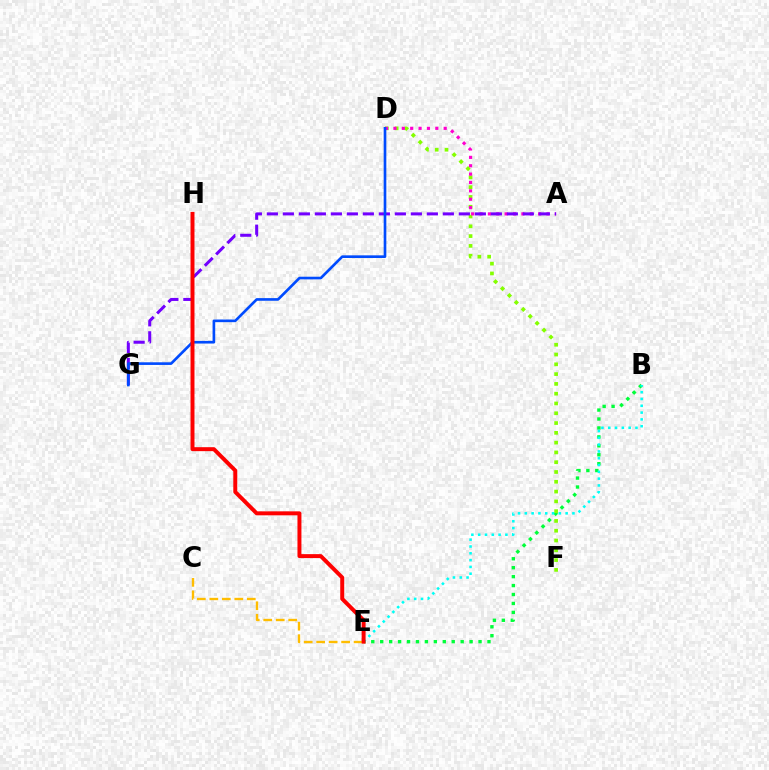{('B', 'E'): [{'color': '#00ff39', 'line_style': 'dotted', 'thickness': 2.43}, {'color': '#00fff6', 'line_style': 'dotted', 'thickness': 1.85}], ('D', 'F'): [{'color': '#84ff00', 'line_style': 'dotted', 'thickness': 2.66}], ('A', 'D'): [{'color': '#ff00cf', 'line_style': 'dotted', 'thickness': 2.27}], ('A', 'G'): [{'color': '#7200ff', 'line_style': 'dashed', 'thickness': 2.17}], ('D', 'G'): [{'color': '#004bff', 'line_style': 'solid', 'thickness': 1.91}], ('C', 'E'): [{'color': '#ffbd00', 'line_style': 'dashed', 'thickness': 1.7}], ('E', 'H'): [{'color': '#ff0000', 'line_style': 'solid', 'thickness': 2.85}]}